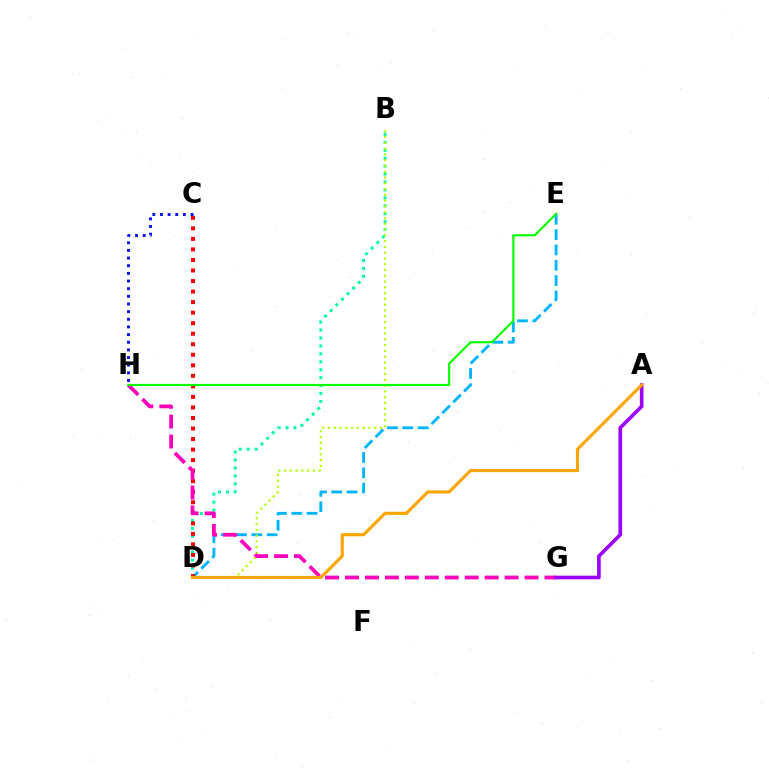{('B', 'D'): [{'color': '#00ff9d', 'line_style': 'dotted', 'thickness': 2.16}, {'color': '#b3ff00', 'line_style': 'dotted', 'thickness': 1.57}], ('D', 'E'): [{'color': '#00b5ff', 'line_style': 'dashed', 'thickness': 2.08}], ('C', 'D'): [{'color': '#ff0000', 'line_style': 'dotted', 'thickness': 2.86}], ('G', 'H'): [{'color': '#ff00bd', 'line_style': 'dashed', 'thickness': 2.71}], ('C', 'H'): [{'color': '#0010ff', 'line_style': 'dotted', 'thickness': 2.08}], ('A', 'G'): [{'color': '#9b00ff', 'line_style': 'solid', 'thickness': 2.61}], ('E', 'H'): [{'color': '#08ff00', 'line_style': 'solid', 'thickness': 1.56}], ('A', 'D'): [{'color': '#ffa500', 'line_style': 'solid', 'thickness': 2.26}]}